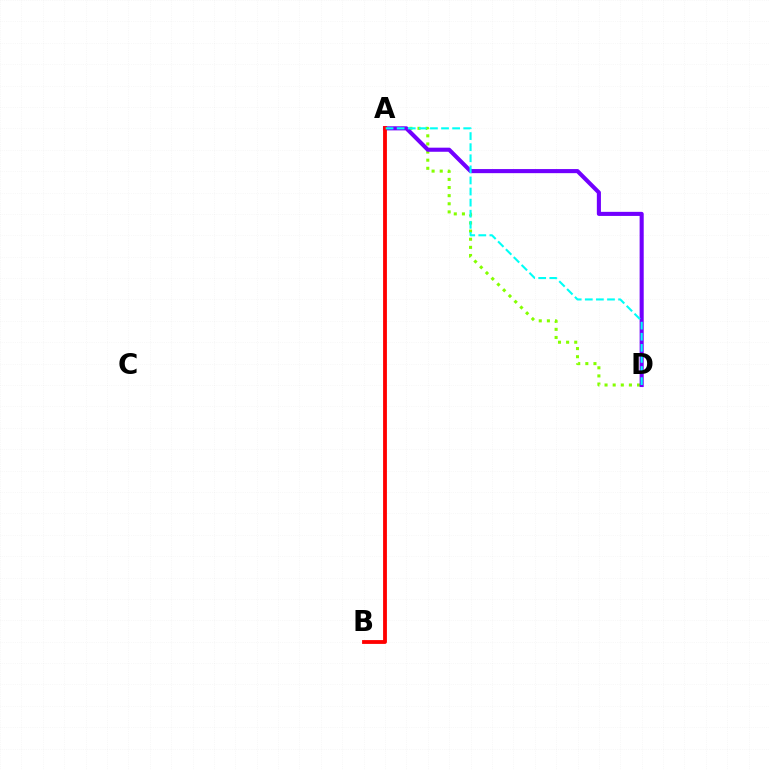{('A', 'D'): [{'color': '#84ff00', 'line_style': 'dotted', 'thickness': 2.21}, {'color': '#7200ff', 'line_style': 'solid', 'thickness': 2.94}, {'color': '#00fff6', 'line_style': 'dashed', 'thickness': 1.51}], ('A', 'B'): [{'color': '#ff0000', 'line_style': 'solid', 'thickness': 2.75}]}